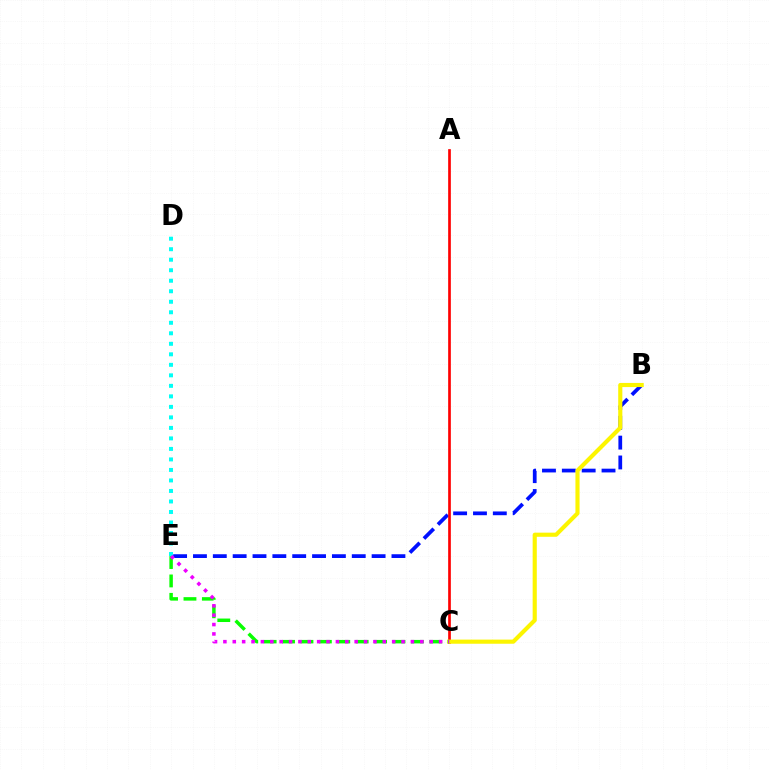{('B', 'E'): [{'color': '#0010ff', 'line_style': 'dashed', 'thickness': 2.7}], ('A', 'C'): [{'color': '#ff0000', 'line_style': 'solid', 'thickness': 1.93}], ('B', 'C'): [{'color': '#fcf500', 'line_style': 'solid', 'thickness': 2.98}], ('C', 'E'): [{'color': '#08ff00', 'line_style': 'dashed', 'thickness': 2.5}, {'color': '#ee00ff', 'line_style': 'dotted', 'thickness': 2.55}], ('D', 'E'): [{'color': '#00fff6', 'line_style': 'dotted', 'thickness': 2.86}]}